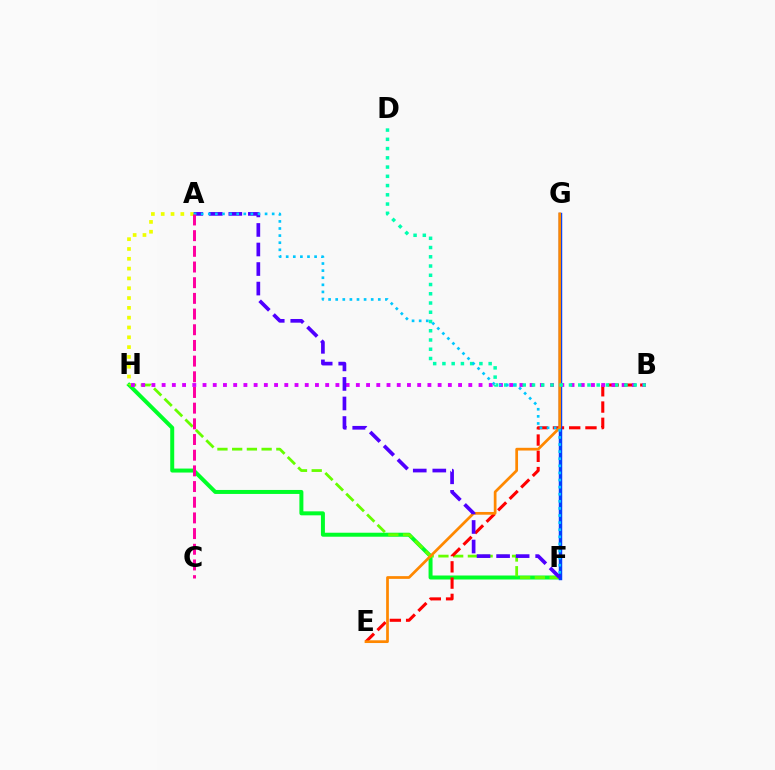{('F', 'H'): [{'color': '#00ff27', 'line_style': 'solid', 'thickness': 2.87}, {'color': '#66ff00', 'line_style': 'dashed', 'thickness': 2.0}], ('A', 'H'): [{'color': '#eeff00', 'line_style': 'dotted', 'thickness': 2.67}], ('B', 'E'): [{'color': '#ff0000', 'line_style': 'dashed', 'thickness': 2.21}], ('F', 'G'): [{'color': '#003fff', 'line_style': 'solid', 'thickness': 2.49}], ('B', 'H'): [{'color': '#d600ff', 'line_style': 'dotted', 'thickness': 2.78}], ('E', 'G'): [{'color': '#ff8800', 'line_style': 'solid', 'thickness': 1.97}], ('B', 'D'): [{'color': '#00ffaf', 'line_style': 'dotted', 'thickness': 2.51}], ('A', 'F'): [{'color': '#4f00ff', 'line_style': 'dashed', 'thickness': 2.65}, {'color': '#00c7ff', 'line_style': 'dotted', 'thickness': 1.93}], ('A', 'C'): [{'color': '#ff00a0', 'line_style': 'dashed', 'thickness': 2.13}]}